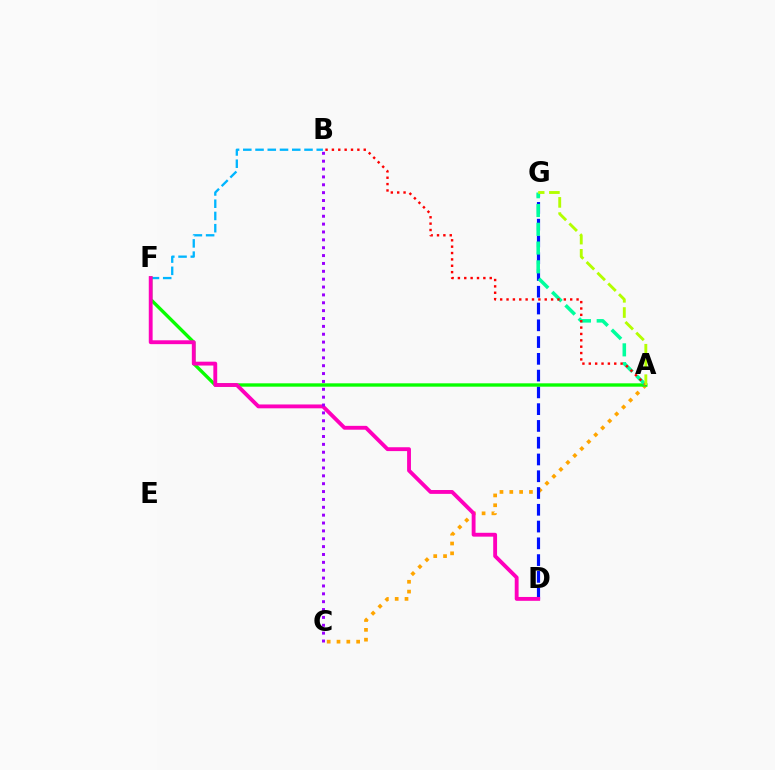{('B', 'F'): [{'color': '#00b5ff', 'line_style': 'dashed', 'thickness': 1.66}], ('A', 'C'): [{'color': '#ffa500', 'line_style': 'dotted', 'thickness': 2.67}], ('D', 'G'): [{'color': '#0010ff', 'line_style': 'dashed', 'thickness': 2.28}], ('A', 'F'): [{'color': '#08ff00', 'line_style': 'solid', 'thickness': 2.42}], ('D', 'F'): [{'color': '#ff00bd', 'line_style': 'solid', 'thickness': 2.78}], ('A', 'G'): [{'color': '#00ff9d', 'line_style': 'dashed', 'thickness': 2.55}, {'color': '#b3ff00', 'line_style': 'dashed', 'thickness': 2.07}], ('B', 'C'): [{'color': '#9b00ff', 'line_style': 'dotted', 'thickness': 2.14}], ('A', 'B'): [{'color': '#ff0000', 'line_style': 'dotted', 'thickness': 1.73}]}